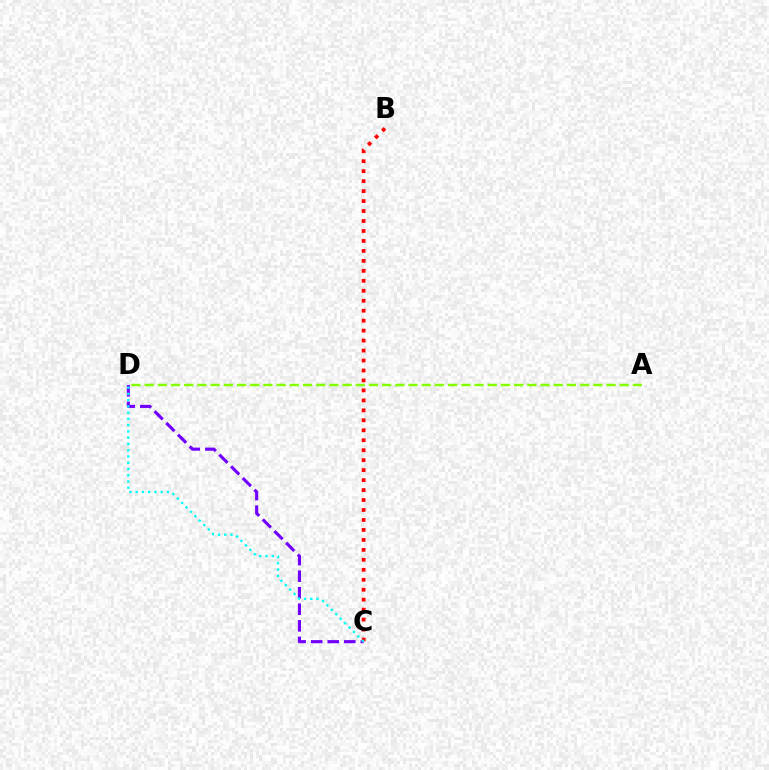{('A', 'D'): [{'color': '#84ff00', 'line_style': 'dashed', 'thickness': 1.79}], ('B', 'C'): [{'color': '#ff0000', 'line_style': 'dotted', 'thickness': 2.71}], ('C', 'D'): [{'color': '#7200ff', 'line_style': 'dashed', 'thickness': 2.25}, {'color': '#00fff6', 'line_style': 'dotted', 'thickness': 1.7}]}